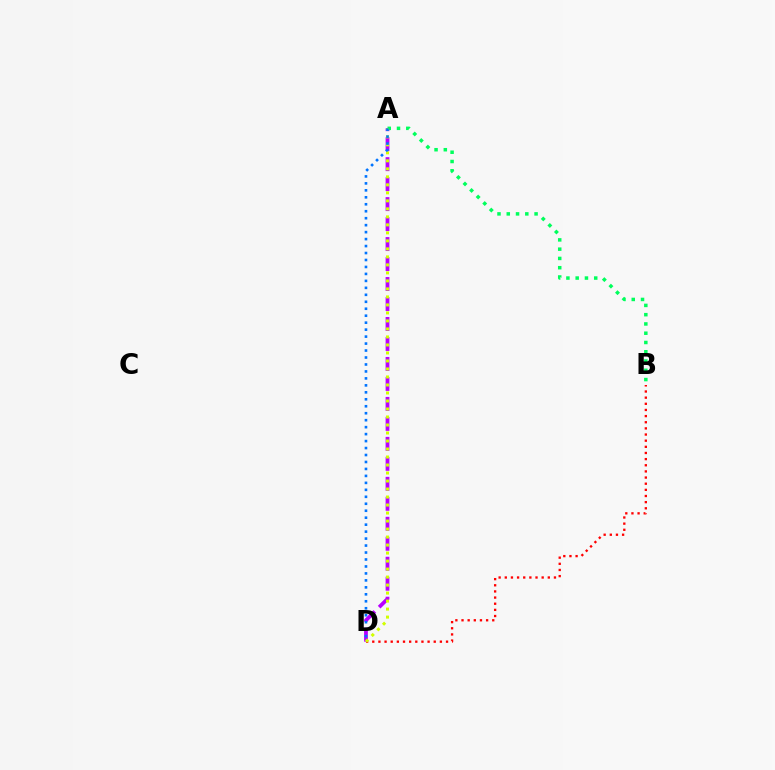{('A', 'D'): [{'color': '#b900ff', 'line_style': 'dashed', 'thickness': 2.71}, {'color': '#d1ff00', 'line_style': 'dotted', 'thickness': 2.17}, {'color': '#0074ff', 'line_style': 'dotted', 'thickness': 1.89}], ('B', 'D'): [{'color': '#ff0000', 'line_style': 'dotted', 'thickness': 1.67}], ('A', 'B'): [{'color': '#00ff5c', 'line_style': 'dotted', 'thickness': 2.52}]}